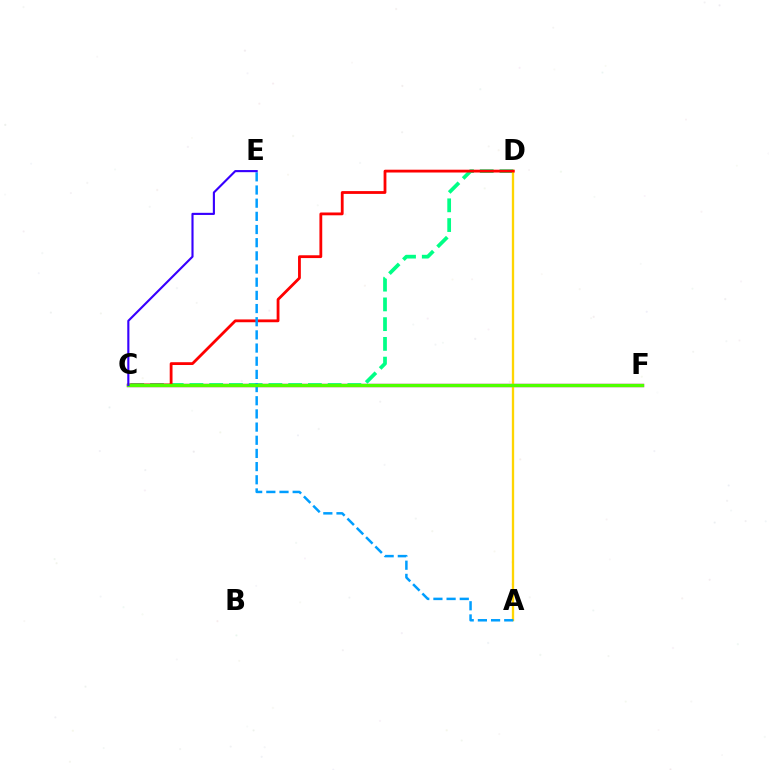{('C', 'F'): [{'color': '#ff00ed', 'line_style': 'solid', 'thickness': 2.43}, {'color': '#4fff00', 'line_style': 'solid', 'thickness': 2.42}], ('C', 'D'): [{'color': '#00ff86', 'line_style': 'dashed', 'thickness': 2.68}, {'color': '#ff0000', 'line_style': 'solid', 'thickness': 2.02}], ('A', 'D'): [{'color': '#ffd500', 'line_style': 'solid', 'thickness': 1.68}], ('A', 'E'): [{'color': '#009eff', 'line_style': 'dashed', 'thickness': 1.79}], ('C', 'E'): [{'color': '#3700ff', 'line_style': 'solid', 'thickness': 1.53}]}